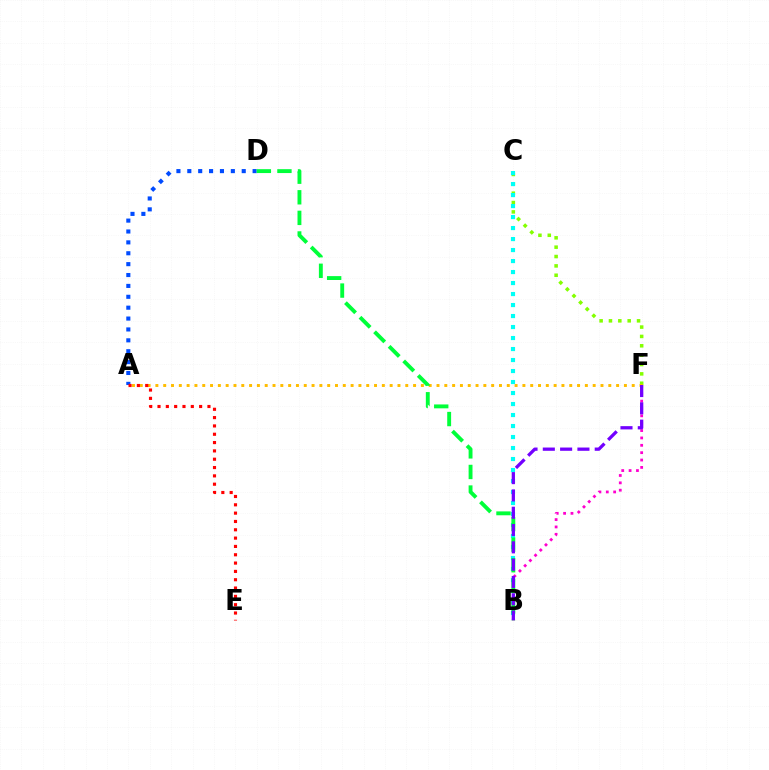{('B', 'F'): [{'color': '#ff00cf', 'line_style': 'dotted', 'thickness': 2.0}, {'color': '#7200ff', 'line_style': 'dashed', 'thickness': 2.35}], ('C', 'F'): [{'color': '#84ff00', 'line_style': 'dotted', 'thickness': 2.54}], ('A', 'F'): [{'color': '#ffbd00', 'line_style': 'dotted', 'thickness': 2.12}], ('A', 'D'): [{'color': '#004bff', 'line_style': 'dotted', 'thickness': 2.96}], ('B', 'C'): [{'color': '#00fff6', 'line_style': 'dotted', 'thickness': 2.99}], ('B', 'D'): [{'color': '#00ff39', 'line_style': 'dashed', 'thickness': 2.8}], ('A', 'E'): [{'color': '#ff0000', 'line_style': 'dotted', 'thickness': 2.26}]}